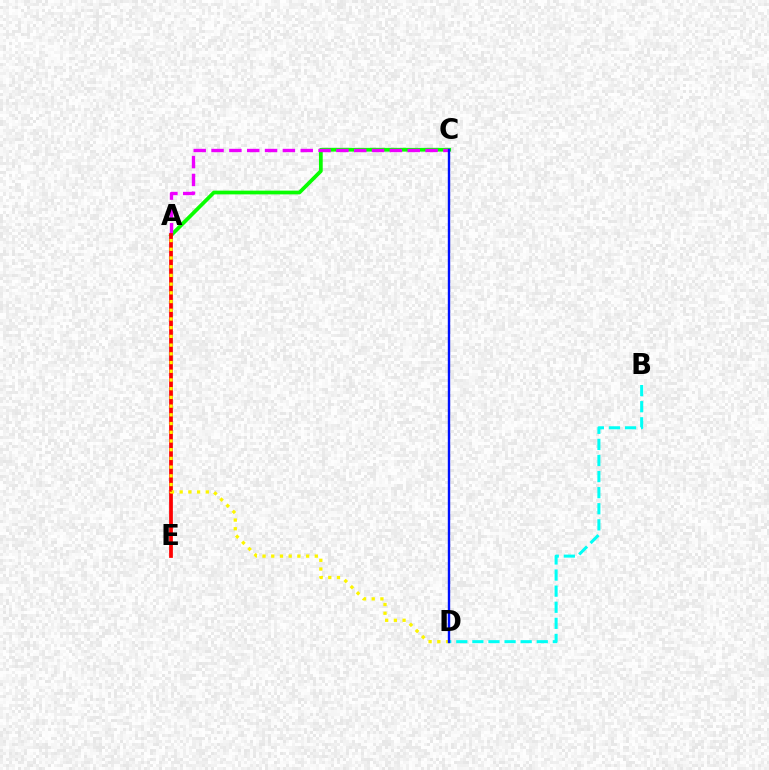{('A', 'C'): [{'color': '#08ff00', 'line_style': 'solid', 'thickness': 2.7}, {'color': '#ee00ff', 'line_style': 'dashed', 'thickness': 2.42}], ('A', 'E'): [{'color': '#ff0000', 'line_style': 'solid', 'thickness': 2.7}], ('A', 'D'): [{'color': '#fcf500', 'line_style': 'dotted', 'thickness': 2.37}], ('B', 'D'): [{'color': '#00fff6', 'line_style': 'dashed', 'thickness': 2.19}], ('C', 'D'): [{'color': '#0010ff', 'line_style': 'solid', 'thickness': 1.72}]}